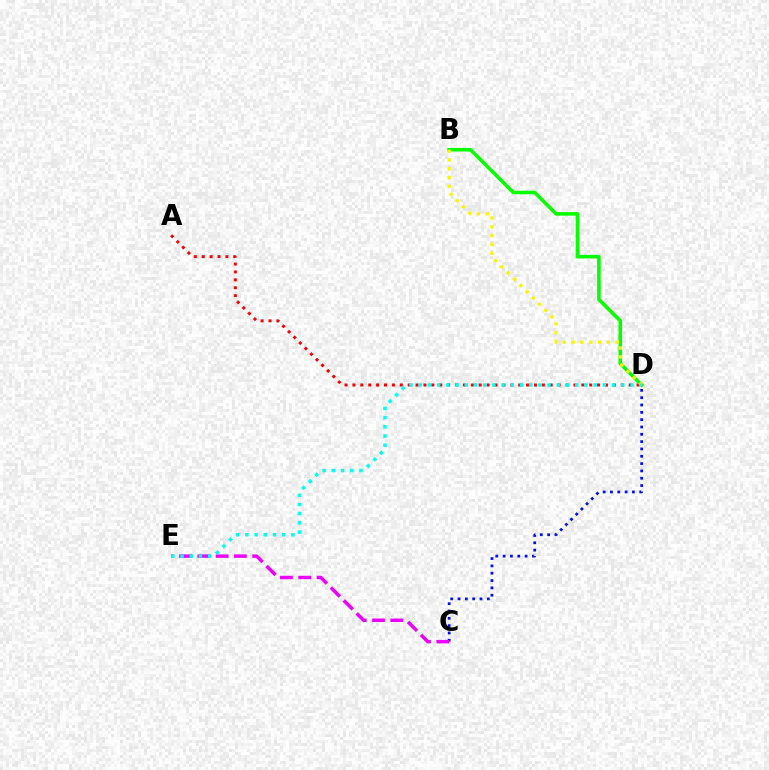{('B', 'D'): [{'color': '#08ff00', 'line_style': 'solid', 'thickness': 2.57}, {'color': '#fcf500', 'line_style': 'dotted', 'thickness': 2.4}], ('C', 'D'): [{'color': '#0010ff', 'line_style': 'dotted', 'thickness': 1.99}], ('A', 'D'): [{'color': '#ff0000', 'line_style': 'dotted', 'thickness': 2.14}], ('C', 'E'): [{'color': '#ee00ff', 'line_style': 'dashed', 'thickness': 2.49}], ('D', 'E'): [{'color': '#00fff6', 'line_style': 'dotted', 'thickness': 2.5}]}